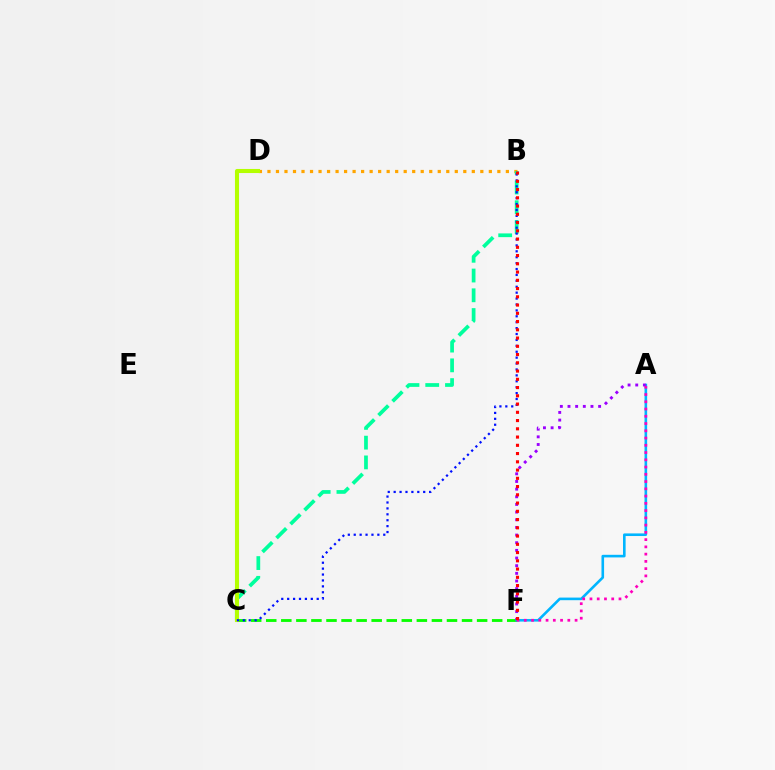{('B', 'D'): [{'color': '#ffa500', 'line_style': 'dotted', 'thickness': 2.31}], ('B', 'C'): [{'color': '#00ff9d', 'line_style': 'dashed', 'thickness': 2.68}, {'color': '#0010ff', 'line_style': 'dotted', 'thickness': 1.61}], ('C', 'F'): [{'color': '#08ff00', 'line_style': 'dashed', 'thickness': 2.05}], ('A', 'F'): [{'color': '#00b5ff', 'line_style': 'solid', 'thickness': 1.88}, {'color': '#9b00ff', 'line_style': 'dotted', 'thickness': 2.08}, {'color': '#ff00bd', 'line_style': 'dotted', 'thickness': 1.97}], ('C', 'D'): [{'color': '#b3ff00', 'line_style': 'solid', 'thickness': 2.94}], ('B', 'F'): [{'color': '#ff0000', 'line_style': 'dotted', 'thickness': 2.24}]}